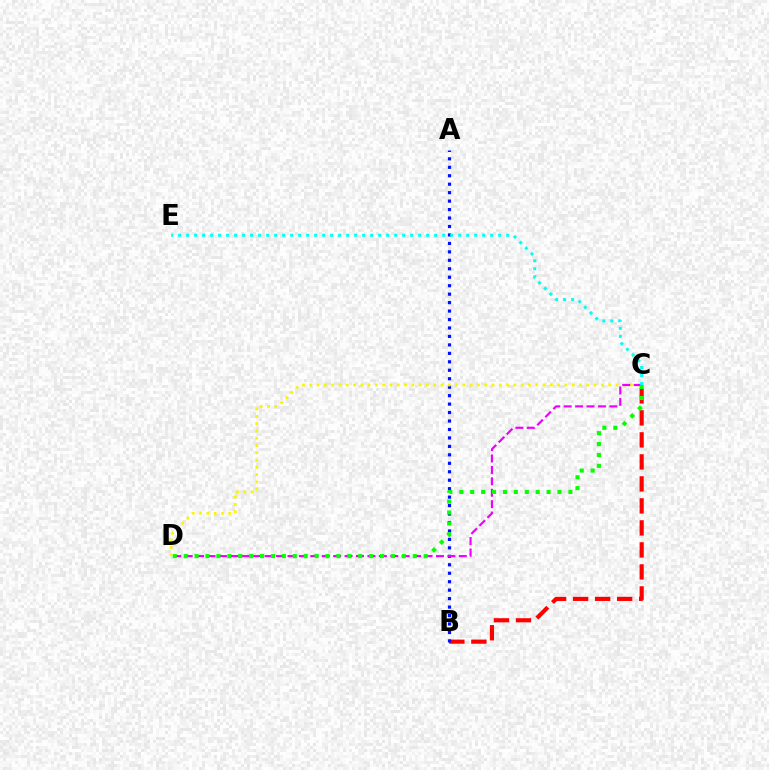{('B', 'C'): [{'color': '#ff0000', 'line_style': 'dashed', 'thickness': 2.99}], ('A', 'B'): [{'color': '#0010ff', 'line_style': 'dotted', 'thickness': 2.3}], ('C', 'D'): [{'color': '#fcf500', 'line_style': 'dotted', 'thickness': 1.98}, {'color': '#ee00ff', 'line_style': 'dashed', 'thickness': 1.55}, {'color': '#08ff00', 'line_style': 'dotted', 'thickness': 2.96}], ('C', 'E'): [{'color': '#00fff6', 'line_style': 'dotted', 'thickness': 2.17}]}